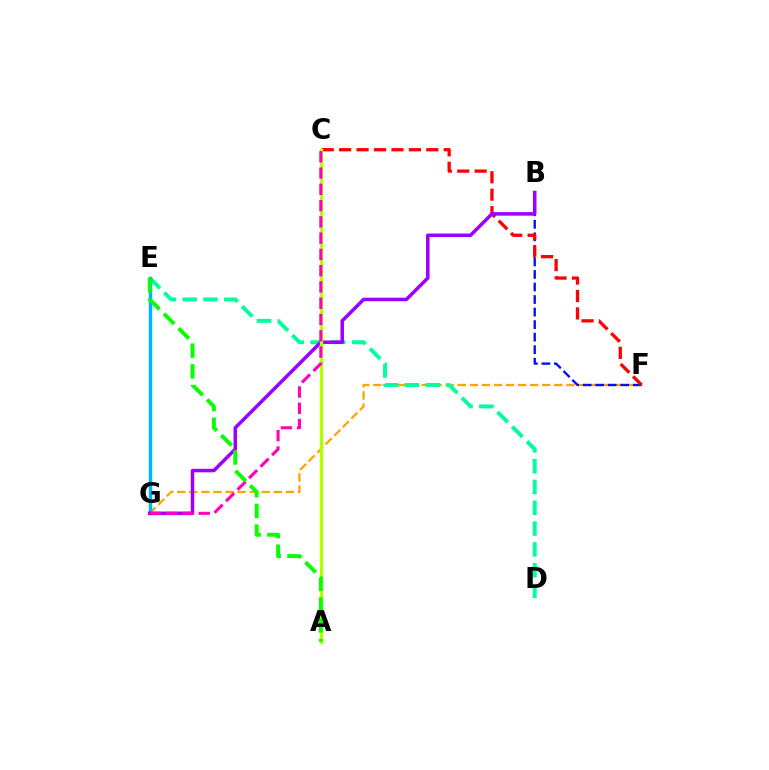{('F', 'G'): [{'color': '#ffa500', 'line_style': 'dashed', 'thickness': 1.64}], ('B', 'F'): [{'color': '#0010ff', 'line_style': 'dashed', 'thickness': 1.7}], ('D', 'E'): [{'color': '#00ff9d', 'line_style': 'dashed', 'thickness': 2.82}], ('E', 'G'): [{'color': '#00b5ff', 'line_style': 'solid', 'thickness': 2.51}], ('C', 'F'): [{'color': '#ff0000', 'line_style': 'dashed', 'thickness': 2.37}], ('B', 'G'): [{'color': '#9b00ff', 'line_style': 'solid', 'thickness': 2.54}], ('A', 'C'): [{'color': '#b3ff00', 'line_style': 'solid', 'thickness': 2.43}], ('C', 'G'): [{'color': '#ff00bd', 'line_style': 'dashed', 'thickness': 2.21}], ('A', 'E'): [{'color': '#08ff00', 'line_style': 'dashed', 'thickness': 2.82}]}